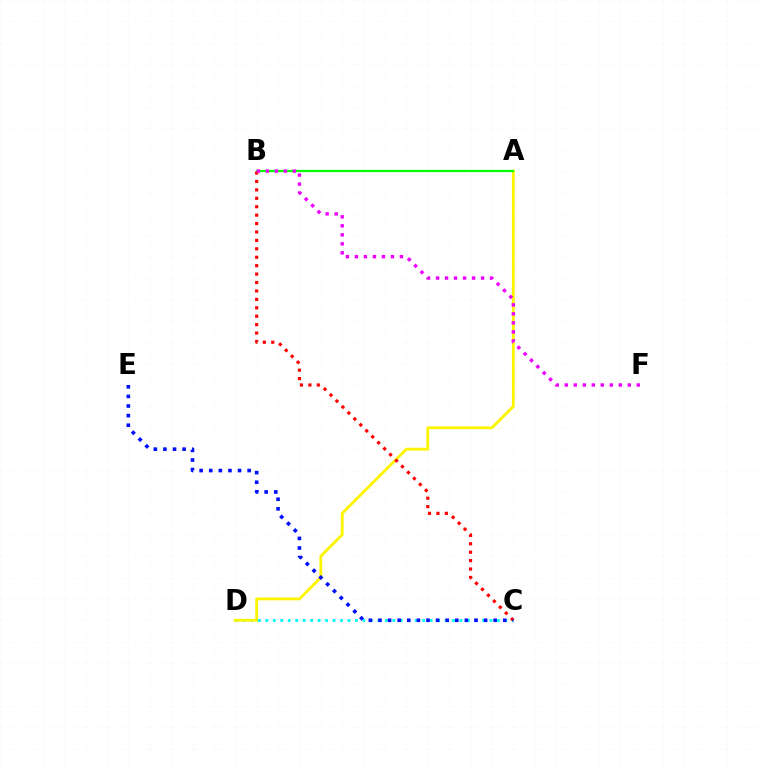{('C', 'D'): [{'color': '#00fff6', 'line_style': 'dotted', 'thickness': 2.03}], ('A', 'D'): [{'color': '#fcf500', 'line_style': 'solid', 'thickness': 2.05}], ('A', 'B'): [{'color': '#08ff00', 'line_style': 'solid', 'thickness': 1.64}], ('B', 'C'): [{'color': '#ff0000', 'line_style': 'dotted', 'thickness': 2.29}], ('B', 'F'): [{'color': '#ee00ff', 'line_style': 'dotted', 'thickness': 2.45}], ('C', 'E'): [{'color': '#0010ff', 'line_style': 'dotted', 'thickness': 2.61}]}